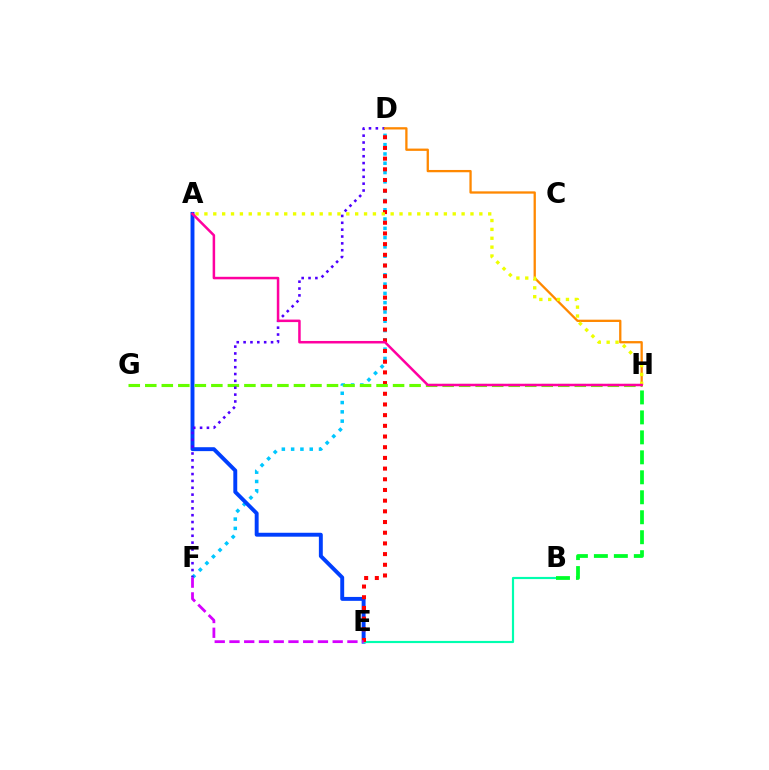{('D', 'F'): [{'color': '#00c7ff', 'line_style': 'dotted', 'thickness': 2.53}, {'color': '#4f00ff', 'line_style': 'dotted', 'thickness': 1.86}], ('A', 'E'): [{'color': '#003fff', 'line_style': 'solid', 'thickness': 2.82}], ('B', 'E'): [{'color': '#00ffaf', 'line_style': 'solid', 'thickness': 1.56}], ('D', 'E'): [{'color': '#ff0000', 'line_style': 'dotted', 'thickness': 2.9}], ('G', 'H'): [{'color': '#66ff00', 'line_style': 'dashed', 'thickness': 2.24}], ('B', 'H'): [{'color': '#00ff27', 'line_style': 'dashed', 'thickness': 2.71}], ('D', 'H'): [{'color': '#ff8800', 'line_style': 'solid', 'thickness': 1.65}], ('A', 'H'): [{'color': '#eeff00', 'line_style': 'dotted', 'thickness': 2.41}, {'color': '#ff00a0', 'line_style': 'solid', 'thickness': 1.81}], ('E', 'F'): [{'color': '#d600ff', 'line_style': 'dashed', 'thickness': 2.0}]}